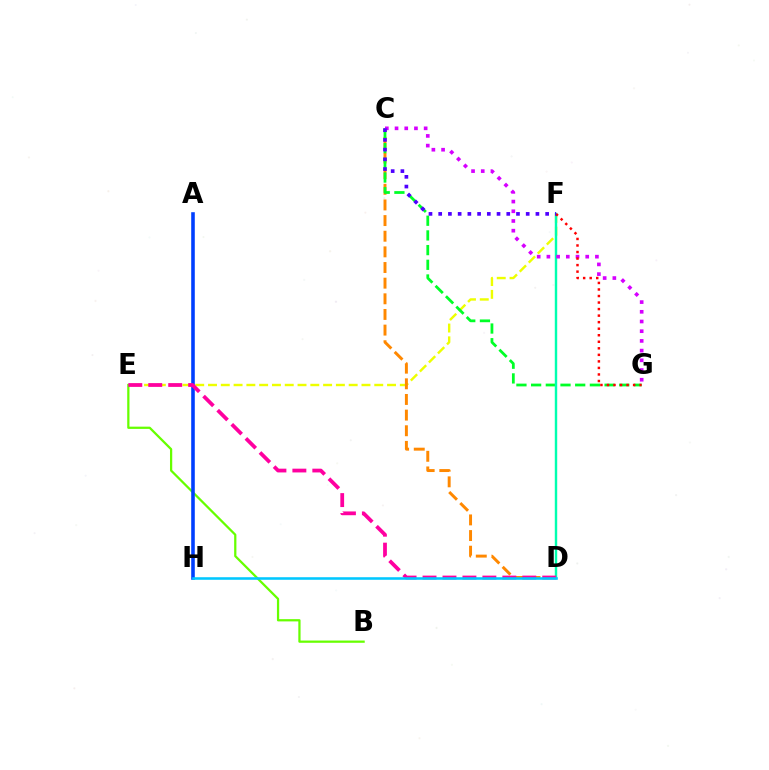{('E', 'F'): [{'color': '#eeff00', 'line_style': 'dashed', 'thickness': 1.74}], ('C', 'D'): [{'color': '#ff8800', 'line_style': 'dashed', 'thickness': 2.13}], ('C', 'G'): [{'color': '#00ff27', 'line_style': 'dashed', 'thickness': 2.0}, {'color': '#d600ff', 'line_style': 'dotted', 'thickness': 2.64}], ('D', 'F'): [{'color': '#00ffaf', 'line_style': 'solid', 'thickness': 1.75}], ('F', 'G'): [{'color': '#ff0000', 'line_style': 'dotted', 'thickness': 1.78}], ('C', 'F'): [{'color': '#4f00ff', 'line_style': 'dotted', 'thickness': 2.64}], ('B', 'E'): [{'color': '#66ff00', 'line_style': 'solid', 'thickness': 1.62}], ('A', 'H'): [{'color': '#003fff', 'line_style': 'solid', 'thickness': 2.57}], ('D', 'E'): [{'color': '#ff00a0', 'line_style': 'dashed', 'thickness': 2.71}], ('D', 'H'): [{'color': '#00c7ff', 'line_style': 'solid', 'thickness': 1.84}]}